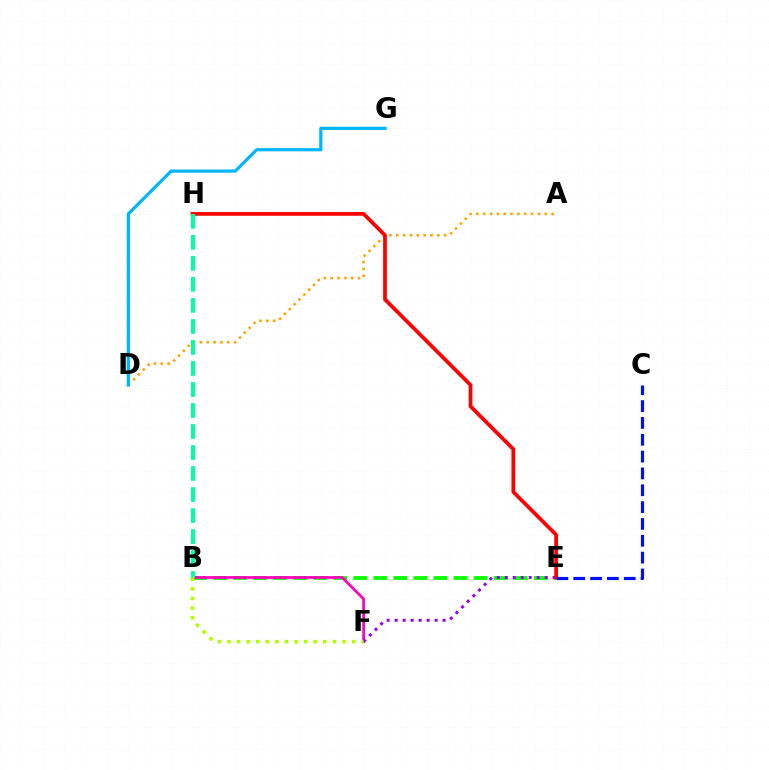{('B', 'E'): [{'color': '#08ff00', 'line_style': 'dashed', 'thickness': 2.72}], ('B', 'F'): [{'color': '#ff00bd', 'line_style': 'solid', 'thickness': 1.96}, {'color': '#b3ff00', 'line_style': 'dotted', 'thickness': 2.6}], ('A', 'D'): [{'color': '#ffa500', 'line_style': 'dotted', 'thickness': 1.86}], ('E', 'F'): [{'color': '#9b00ff', 'line_style': 'dotted', 'thickness': 2.17}], ('E', 'H'): [{'color': '#ff0000', 'line_style': 'solid', 'thickness': 2.7}], ('C', 'E'): [{'color': '#0010ff', 'line_style': 'dashed', 'thickness': 2.29}], ('D', 'G'): [{'color': '#00b5ff', 'line_style': 'solid', 'thickness': 2.3}], ('B', 'H'): [{'color': '#00ff9d', 'line_style': 'dashed', 'thickness': 2.85}]}